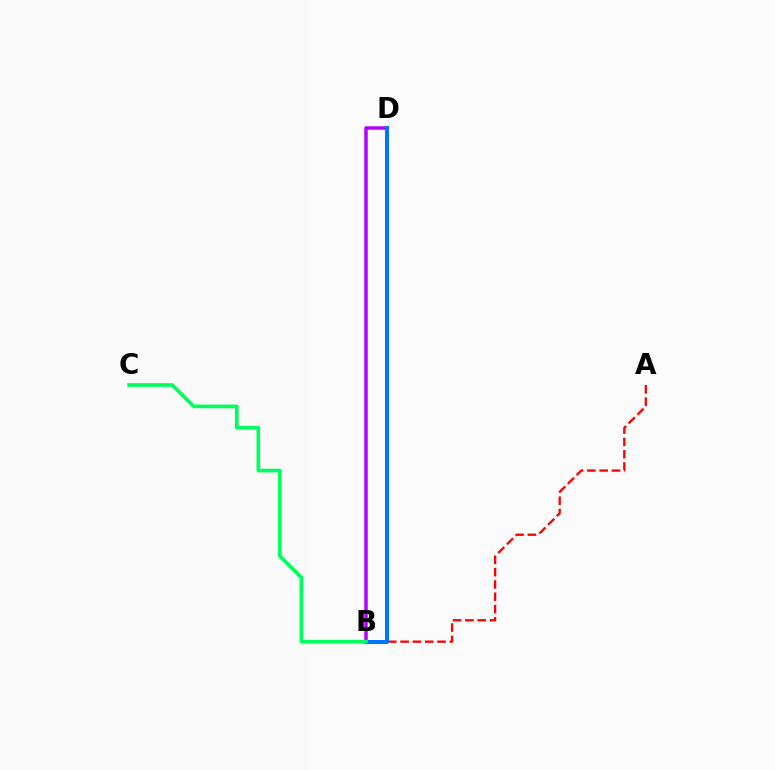{('A', 'B'): [{'color': '#ff0000', 'line_style': 'dashed', 'thickness': 1.67}], ('B', 'D'): [{'color': '#b900ff', 'line_style': 'solid', 'thickness': 2.52}, {'color': '#d1ff00', 'line_style': 'dashed', 'thickness': 2.78}, {'color': '#0074ff', 'line_style': 'solid', 'thickness': 2.87}], ('B', 'C'): [{'color': '#00ff5c', 'line_style': 'solid', 'thickness': 2.64}]}